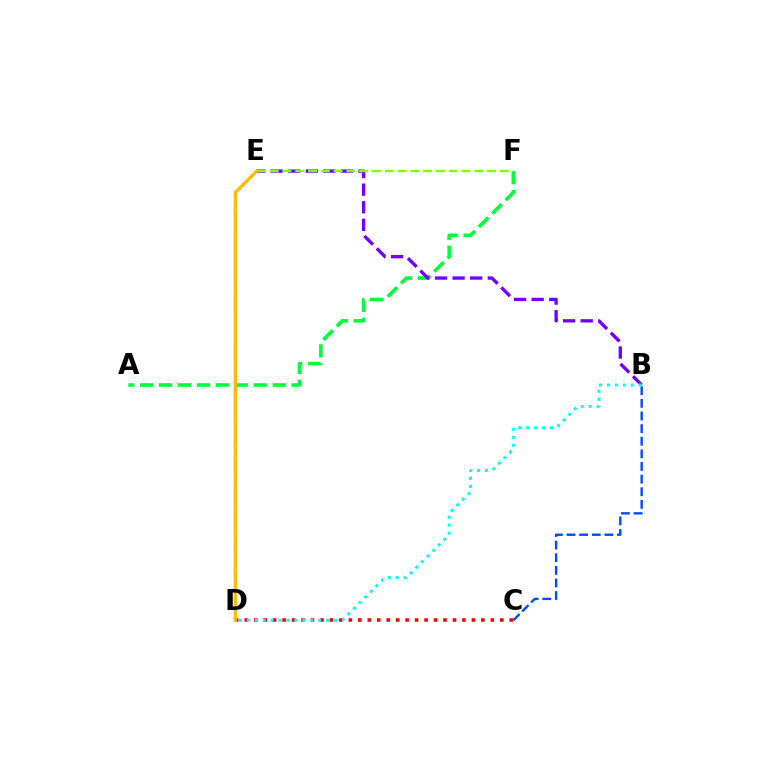{('A', 'F'): [{'color': '#00ff39', 'line_style': 'dashed', 'thickness': 2.57}], ('B', 'E'): [{'color': '#7200ff', 'line_style': 'dashed', 'thickness': 2.39}], ('C', 'D'): [{'color': '#ff0000', 'line_style': 'dotted', 'thickness': 2.57}], ('B', 'C'): [{'color': '#004bff', 'line_style': 'dashed', 'thickness': 1.72}], ('E', 'F'): [{'color': '#84ff00', 'line_style': 'dashed', 'thickness': 1.74}], ('D', 'E'): [{'color': '#ff00cf', 'line_style': 'dashed', 'thickness': 1.69}, {'color': '#ffbd00', 'line_style': 'solid', 'thickness': 2.35}], ('B', 'D'): [{'color': '#00fff6', 'line_style': 'dotted', 'thickness': 2.16}]}